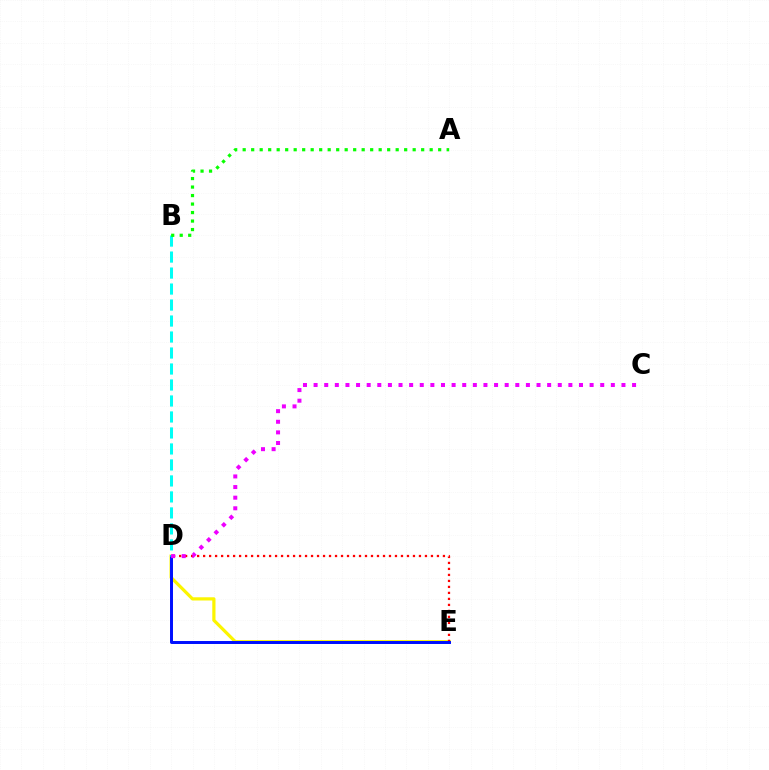{('D', 'E'): [{'color': '#fcf500', 'line_style': 'solid', 'thickness': 2.31}, {'color': '#ff0000', 'line_style': 'dotted', 'thickness': 1.63}, {'color': '#0010ff', 'line_style': 'solid', 'thickness': 2.14}], ('B', 'D'): [{'color': '#00fff6', 'line_style': 'dashed', 'thickness': 2.17}], ('A', 'B'): [{'color': '#08ff00', 'line_style': 'dotted', 'thickness': 2.31}], ('C', 'D'): [{'color': '#ee00ff', 'line_style': 'dotted', 'thickness': 2.88}]}